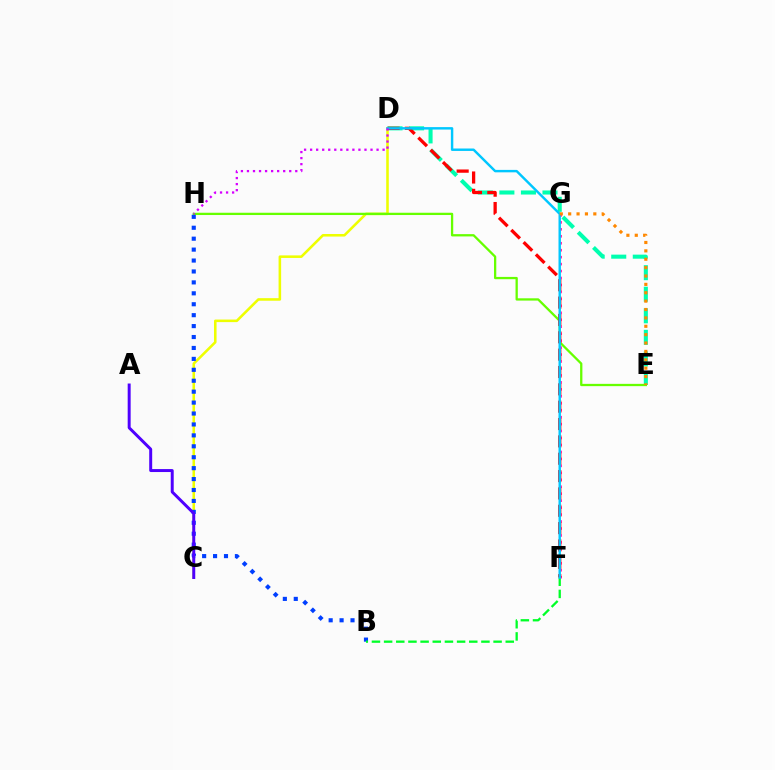{('F', 'G'): [{'color': '#ff00a0', 'line_style': 'dotted', 'thickness': 1.89}], ('D', 'E'): [{'color': '#00ffaf', 'line_style': 'dashed', 'thickness': 2.93}], ('C', 'D'): [{'color': '#eeff00', 'line_style': 'solid', 'thickness': 1.84}], ('E', 'H'): [{'color': '#66ff00', 'line_style': 'solid', 'thickness': 1.65}], ('B', 'H'): [{'color': '#003fff', 'line_style': 'dotted', 'thickness': 2.97}], ('D', 'F'): [{'color': '#ff0000', 'line_style': 'dashed', 'thickness': 2.36}, {'color': '#00c7ff', 'line_style': 'solid', 'thickness': 1.75}], ('B', 'F'): [{'color': '#00ff27', 'line_style': 'dashed', 'thickness': 1.65}], ('E', 'G'): [{'color': '#ff8800', 'line_style': 'dotted', 'thickness': 2.28}], ('D', 'H'): [{'color': '#d600ff', 'line_style': 'dotted', 'thickness': 1.64}], ('A', 'C'): [{'color': '#4f00ff', 'line_style': 'solid', 'thickness': 2.14}]}